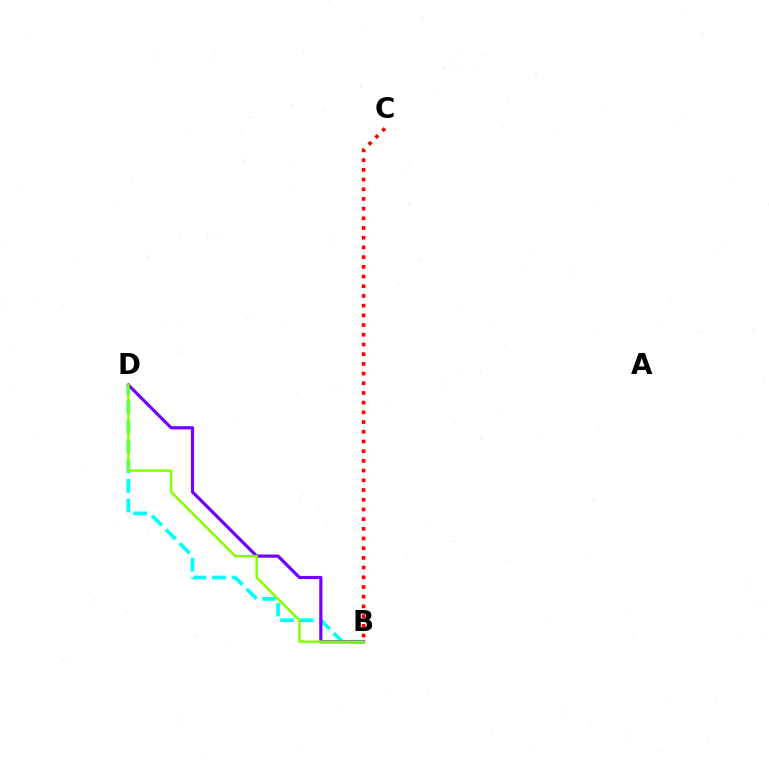{('B', 'D'): [{'color': '#00fff6', 'line_style': 'dashed', 'thickness': 2.67}, {'color': '#7200ff', 'line_style': 'solid', 'thickness': 2.29}, {'color': '#84ff00', 'line_style': 'solid', 'thickness': 1.77}], ('B', 'C'): [{'color': '#ff0000', 'line_style': 'dotted', 'thickness': 2.64}]}